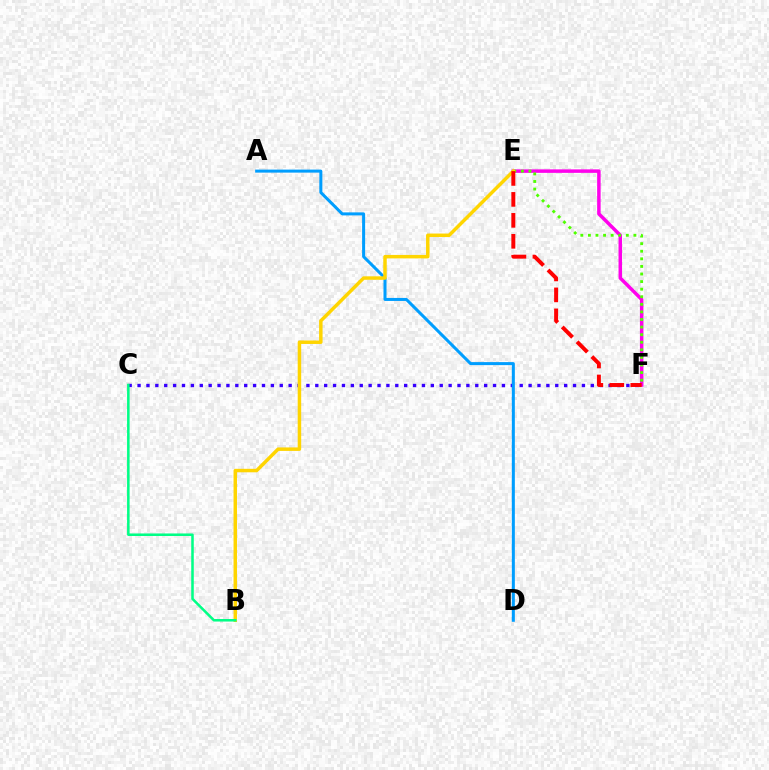{('C', 'F'): [{'color': '#3700ff', 'line_style': 'dotted', 'thickness': 2.41}], ('A', 'D'): [{'color': '#009eff', 'line_style': 'solid', 'thickness': 2.17}], ('E', 'F'): [{'color': '#ff00ed', 'line_style': 'solid', 'thickness': 2.51}, {'color': '#4fff00', 'line_style': 'dotted', 'thickness': 2.06}, {'color': '#ff0000', 'line_style': 'dashed', 'thickness': 2.85}], ('B', 'E'): [{'color': '#ffd500', 'line_style': 'solid', 'thickness': 2.5}], ('B', 'C'): [{'color': '#00ff86', 'line_style': 'solid', 'thickness': 1.83}]}